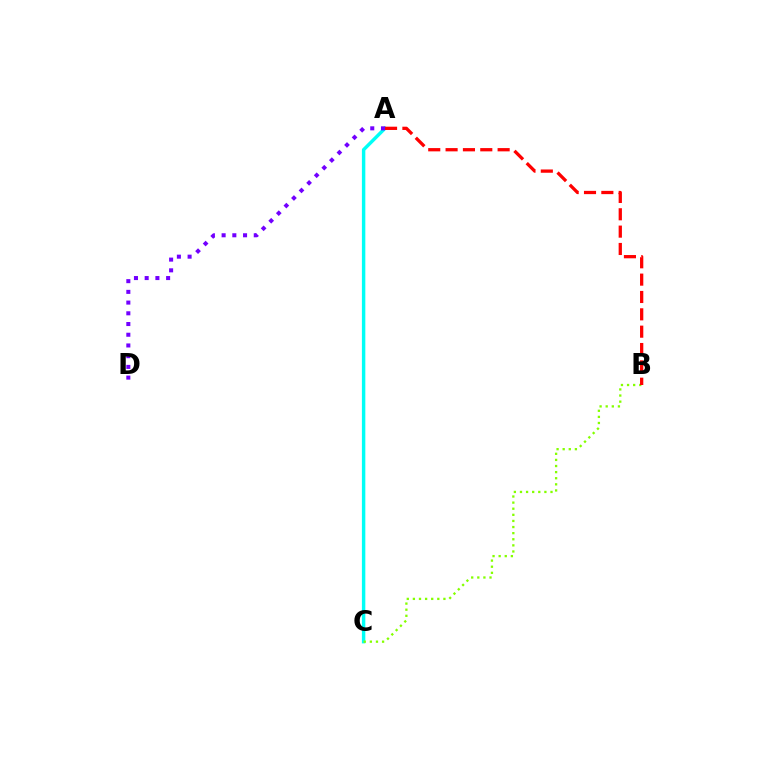{('A', 'C'): [{'color': '#00fff6', 'line_style': 'solid', 'thickness': 2.47}], ('B', 'C'): [{'color': '#84ff00', 'line_style': 'dotted', 'thickness': 1.66}], ('A', 'D'): [{'color': '#7200ff', 'line_style': 'dotted', 'thickness': 2.91}], ('A', 'B'): [{'color': '#ff0000', 'line_style': 'dashed', 'thickness': 2.36}]}